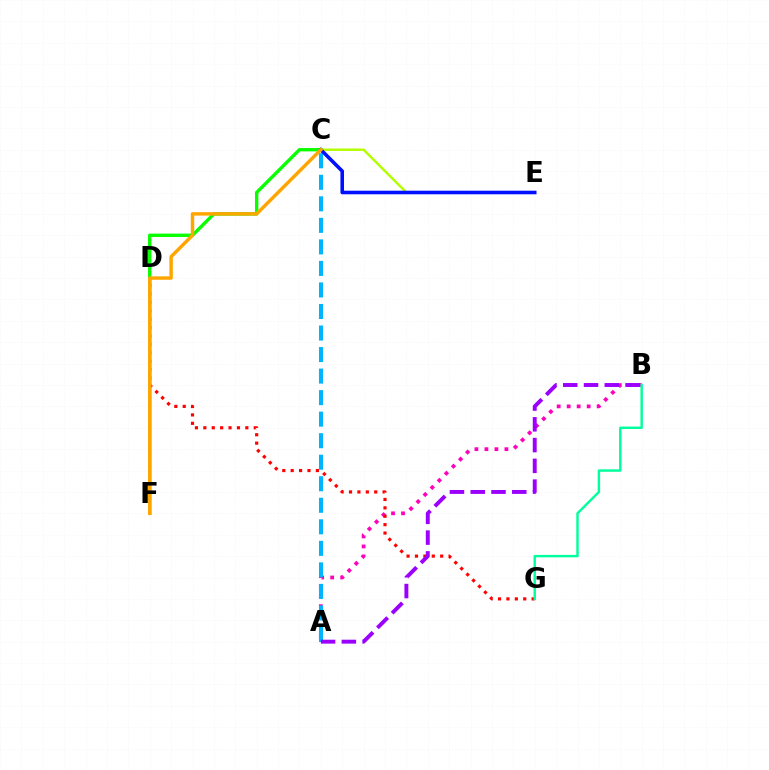{('A', 'B'): [{'color': '#ff00bd', 'line_style': 'dotted', 'thickness': 2.72}, {'color': '#9b00ff', 'line_style': 'dashed', 'thickness': 2.82}], ('A', 'C'): [{'color': '#00b5ff', 'line_style': 'dashed', 'thickness': 2.93}], ('D', 'G'): [{'color': '#ff0000', 'line_style': 'dotted', 'thickness': 2.28}], ('C', 'E'): [{'color': '#b3ff00', 'line_style': 'solid', 'thickness': 1.77}, {'color': '#0010ff', 'line_style': 'solid', 'thickness': 2.58}], ('C', 'F'): [{'color': '#08ff00', 'line_style': 'solid', 'thickness': 2.43}, {'color': '#ffa500', 'line_style': 'solid', 'thickness': 2.48}], ('B', 'G'): [{'color': '#00ff9d', 'line_style': 'solid', 'thickness': 1.75}]}